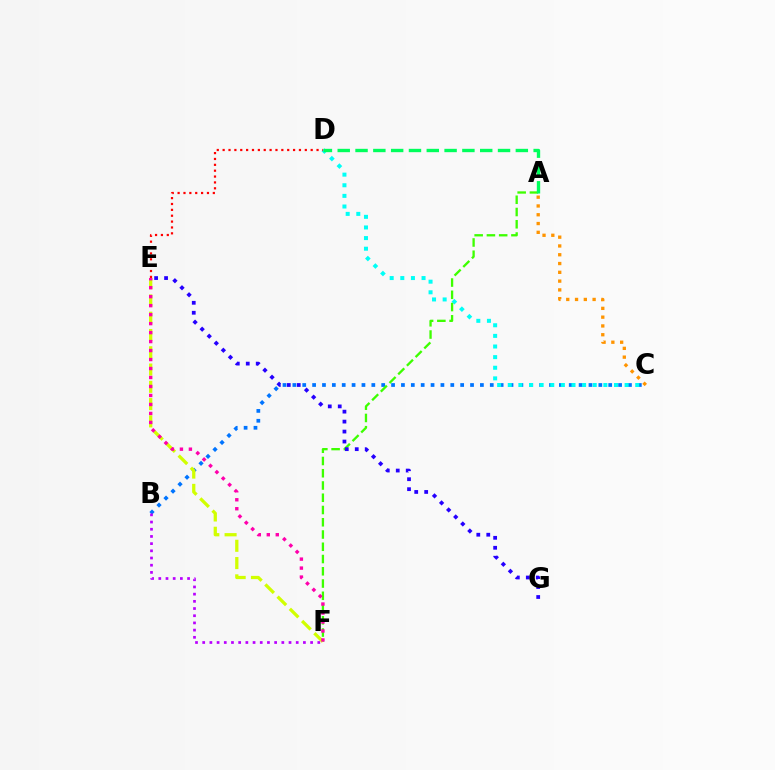{('B', 'C'): [{'color': '#0074ff', 'line_style': 'dotted', 'thickness': 2.68}], ('A', 'C'): [{'color': '#ff9400', 'line_style': 'dotted', 'thickness': 2.39}], ('C', 'D'): [{'color': '#00fff6', 'line_style': 'dotted', 'thickness': 2.89}], ('A', 'F'): [{'color': '#3dff00', 'line_style': 'dashed', 'thickness': 1.66}], ('E', 'F'): [{'color': '#d1ff00', 'line_style': 'dashed', 'thickness': 2.35}, {'color': '#ff00ac', 'line_style': 'dotted', 'thickness': 2.44}], ('A', 'D'): [{'color': '#00ff5c', 'line_style': 'dashed', 'thickness': 2.42}], ('D', 'E'): [{'color': '#ff0000', 'line_style': 'dotted', 'thickness': 1.59}], ('E', 'G'): [{'color': '#2500ff', 'line_style': 'dotted', 'thickness': 2.71}], ('B', 'F'): [{'color': '#b900ff', 'line_style': 'dotted', 'thickness': 1.95}]}